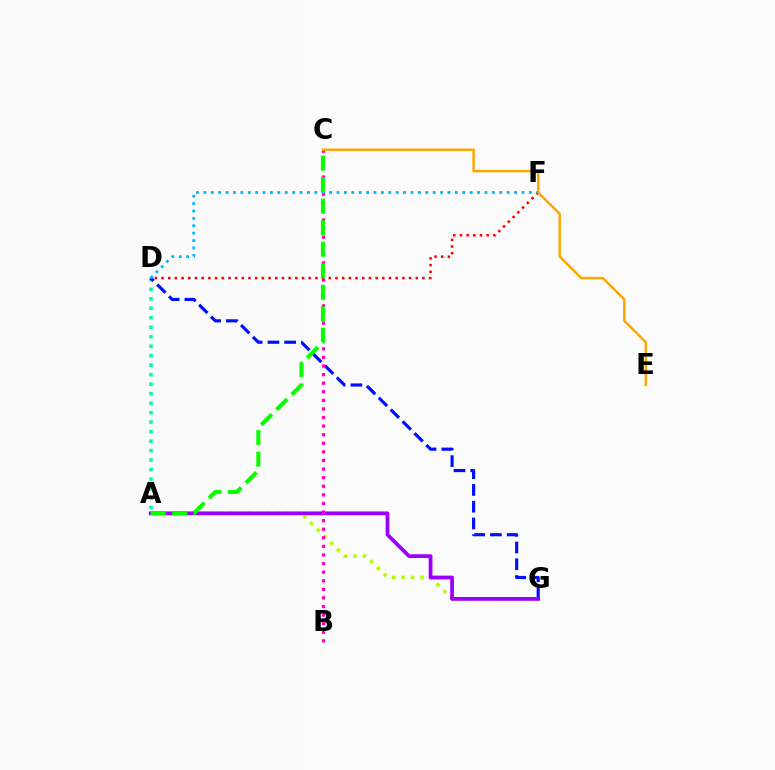{('A', 'G'): [{'color': '#b3ff00', 'line_style': 'dotted', 'thickness': 2.58}, {'color': '#9b00ff', 'line_style': 'solid', 'thickness': 2.71}], ('A', 'D'): [{'color': '#00ff9d', 'line_style': 'dotted', 'thickness': 2.58}], ('D', 'G'): [{'color': '#0010ff', 'line_style': 'dashed', 'thickness': 2.28}], ('D', 'F'): [{'color': '#ff0000', 'line_style': 'dotted', 'thickness': 1.82}, {'color': '#00b5ff', 'line_style': 'dotted', 'thickness': 2.01}], ('B', 'C'): [{'color': '#ff00bd', 'line_style': 'dotted', 'thickness': 2.33}], ('C', 'E'): [{'color': '#ffa500', 'line_style': 'solid', 'thickness': 1.77}], ('A', 'C'): [{'color': '#08ff00', 'line_style': 'dashed', 'thickness': 2.92}]}